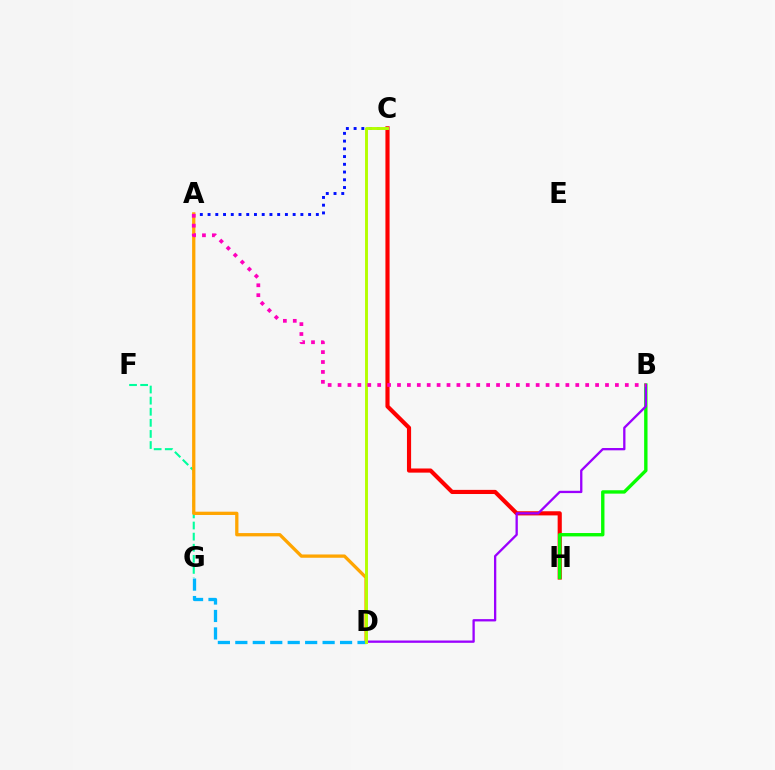{('A', 'C'): [{'color': '#0010ff', 'line_style': 'dotted', 'thickness': 2.1}], ('C', 'H'): [{'color': '#ff0000', 'line_style': 'solid', 'thickness': 2.98}], ('B', 'H'): [{'color': '#08ff00', 'line_style': 'solid', 'thickness': 2.43}], ('F', 'G'): [{'color': '#00ff9d', 'line_style': 'dashed', 'thickness': 1.51}], ('A', 'D'): [{'color': '#ffa500', 'line_style': 'solid', 'thickness': 2.37}], ('B', 'D'): [{'color': '#9b00ff', 'line_style': 'solid', 'thickness': 1.66}], ('D', 'G'): [{'color': '#00b5ff', 'line_style': 'dashed', 'thickness': 2.37}], ('C', 'D'): [{'color': '#b3ff00', 'line_style': 'solid', 'thickness': 2.1}], ('A', 'B'): [{'color': '#ff00bd', 'line_style': 'dotted', 'thickness': 2.69}]}